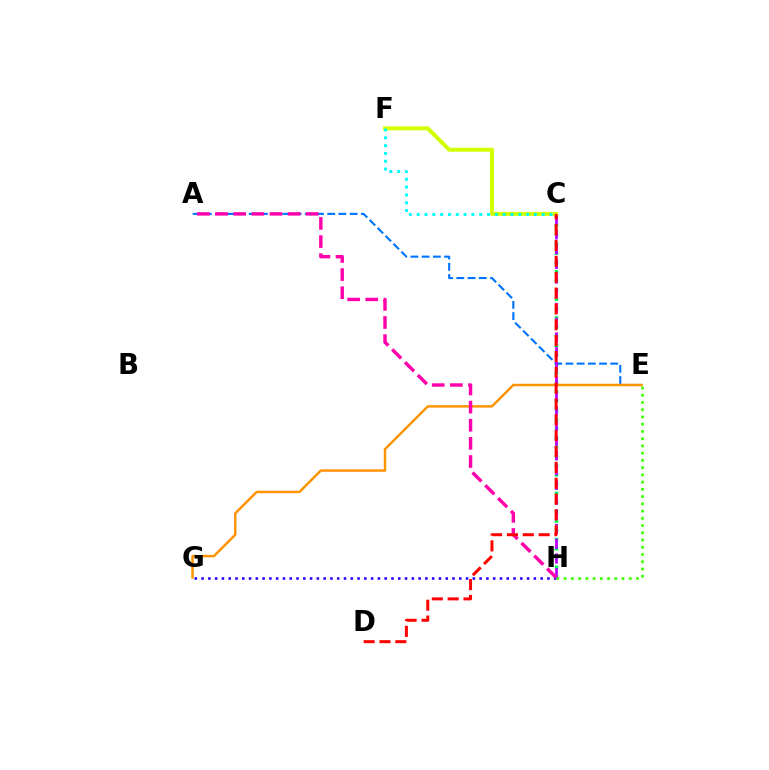{('C', 'H'): [{'color': '#00ff5c', 'line_style': 'dotted', 'thickness': 2.51}, {'color': '#b900ff', 'line_style': 'dashed', 'thickness': 2.0}], ('A', 'E'): [{'color': '#0074ff', 'line_style': 'dashed', 'thickness': 1.52}], ('G', 'H'): [{'color': '#2500ff', 'line_style': 'dotted', 'thickness': 1.84}], ('C', 'F'): [{'color': '#d1ff00', 'line_style': 'solid', 'thickness': 2.85}, {'color': '#00fff6', 'line_style': 'dotted', 'thickness': 2.12}], ('E', 'G'): [{'color': '#ff9400', 'line_style': 'solid', 'thickness': 1.78}], ('A', 'H'): [{'color': '#ff00ac', 'line_style': 'dashed', 'thickness': 2.46}], ('E', 'H'): [{'color': '#3dff00', 'line_style': 'dotted', 'thickness': 1.97}], ('C', 'D'): [{'color': '#ff0000', 'line_style': 'dashed', 'thickness': 2.15}]}